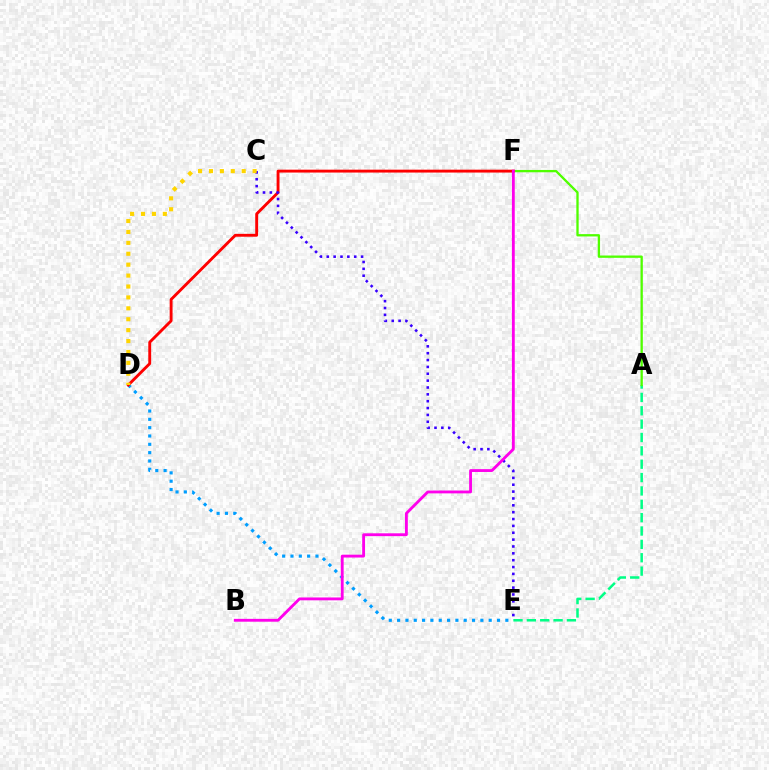{('A', 'E'): [{'color': '#00ff86', 'line_style': 'dashed', 'thickness': 1.81}], ('A', 'F'): [{'color': '#4fff00', 'line_style': 'solid', 'thickness': 1.67}], ('D', 'E'): [{'color': '#009eff', 'line_style': 'dotted', 'thickness': 2.26}], ('D', 'F'): [{'color': '#ff0000', 'line_style': 'solid', 'thickness': 2.07}], ('C', 'E'): [{'color': '#3700ff', 'line_style': 'dotted', 'thickness': 1.86}], ('B', 'F'): [{'color': '#ff00ed', 'line_style': 'solid', 'thickness': 2.05}], ('C', 'D'): [{'color': '#ffd500', 'line_style': 'dotted', 'thickness': 2.96}]}